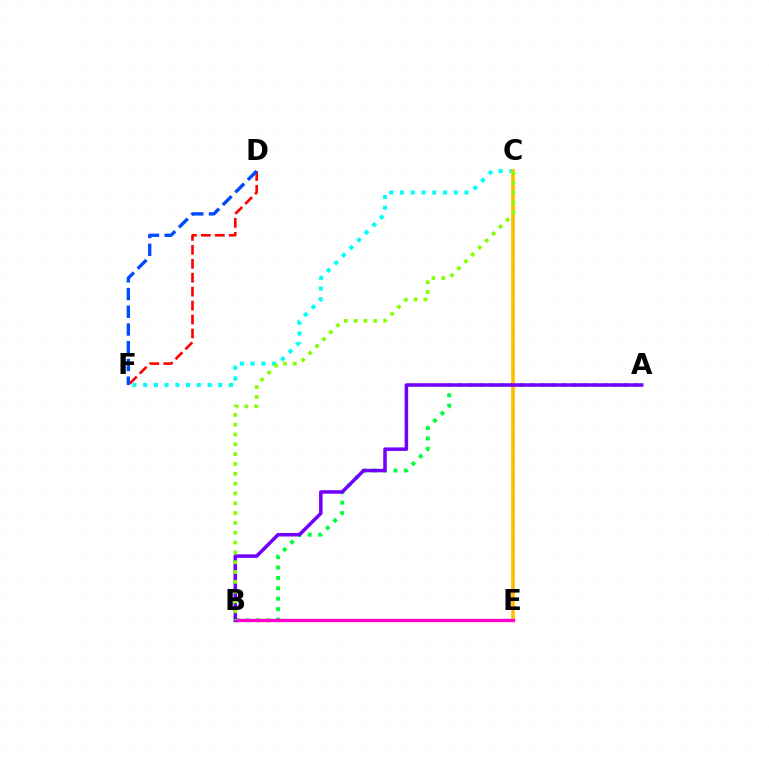{('D', 'F'): [{'color': '#ff0000', 'line_style': 'dashed', 'thickness': 1.89}, {'color': '#004bff', 'line_style': 'dashed', 'thickness': 2.41}], ('C', 'F'): [{'color': '#00fff6', 'line_style': 'dotted', 'thickness': 2.92}], ('A', 'B'): [{'color': '#00ff39', 'line_style': 'dotted', 'thickness': 2.82}, {'color': '#7200ff', 'line_style': 'solid', 'thickness': 2.53}], ('C', 'E'): [{'color': '#ffbd00', 'line_style': 'solid', 'thickness': 2.63}], ('B', 'E'): [{'color': '#ff00cf', 'line_style': 'solid', 'thickness': 2.39}], ('B', 'C'): [{'color': '#84ff00', 'line_style': 'dotted', 'thickness': 2.67}]}